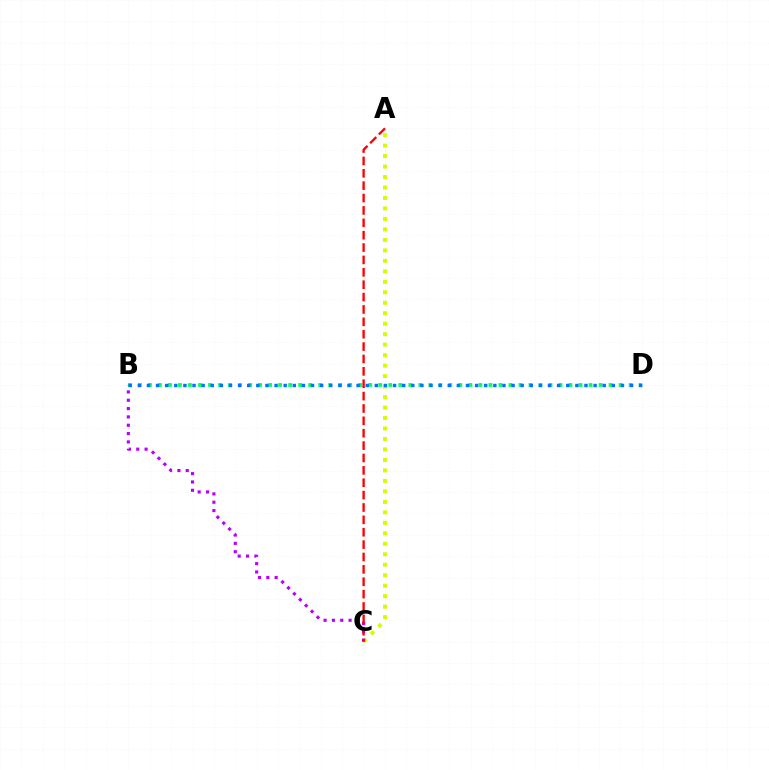{('B', 'D'): [{'color': '#00ff5c', 'line_style': 'dotted', 'thickness': 2.72}, {'color': '#0074ff', 'line_style': 'dotted', 'thickness': 2.48}], ('A', 'C'): [{'color': '#d1ff00', 'line_style': 'dotted', 'thickness': 2.85}, {'color': '#ff0000', 'line_style': 'dashed', 'thickness': 1.68}], ('B', 'C'): [{'color': '#b900ff', 'line_style': 'dotted', 'thickness': 2.26}]}